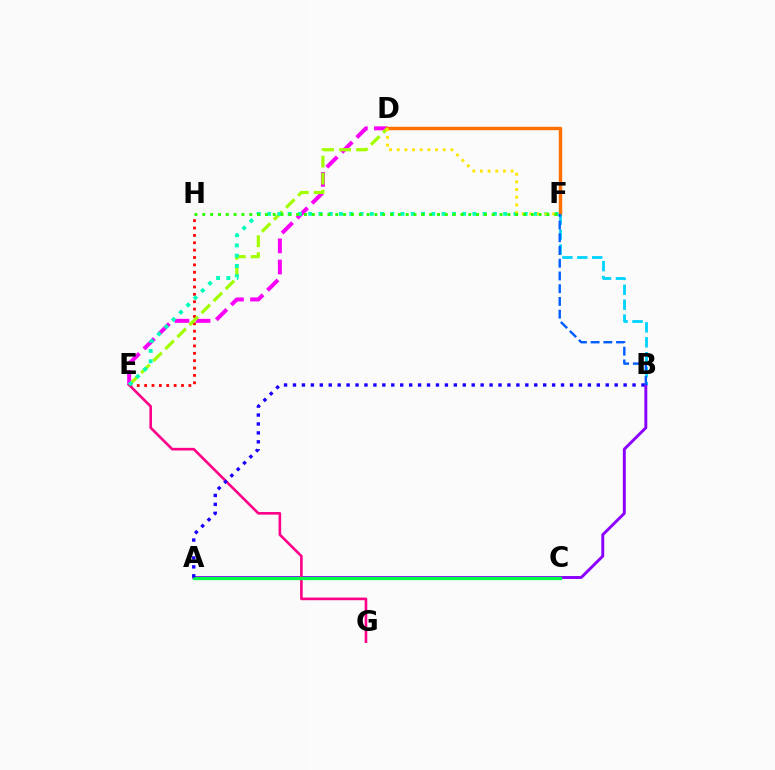{('E', 'H'): [{'color': '#ff0000', 'line_style': 'dotted', 'thickness': 2.0}], ('D', 'E'): [{'color': '#fa00f9', 'line_style': 'dashed', 'thickness': 2.87}, {'color': '#a2ff00', 'line_style': 'dashed', 'thickness': 2.31}], ('D', 'F'): [{'color': '#ff7000', 'line_style': 'solid', 'thickness': 2.48}, {'color': '#ffe600', 'line_style': 'dotted', 'thickness': 2.08}], ('B', 'F'): [{'color': '#00d3ff', 'line_style': 'dashed', 'thickness': 2.02}, {'color': '#005dff', 'line_style': 'dashed', 'thickness': 1.73}], ('A', 'B'): [{'color': '#8a00ff', 'line_style': 'solid', 'thickness': 2.1}, {'color': '#1900ff', 'line_style': 'dotted', 'thickness': 2.43}], ('E', 'G'): [{'color': '#ff0088', 'line_style': 'solid', 'thickness': 1.89}], ('E', 'F'): [{'color': '#00ffbb', 'line_style': 'dotted', 'thickness': 2.79}], ('A', 'C'): [{'color': '#00ff45', 'line_style': 'solid', 'thickness': 2.38}], ('F', 'H'): [{'color': '#31ff00', 'line_style': 'dotted', 'thickness': 2.13}]}